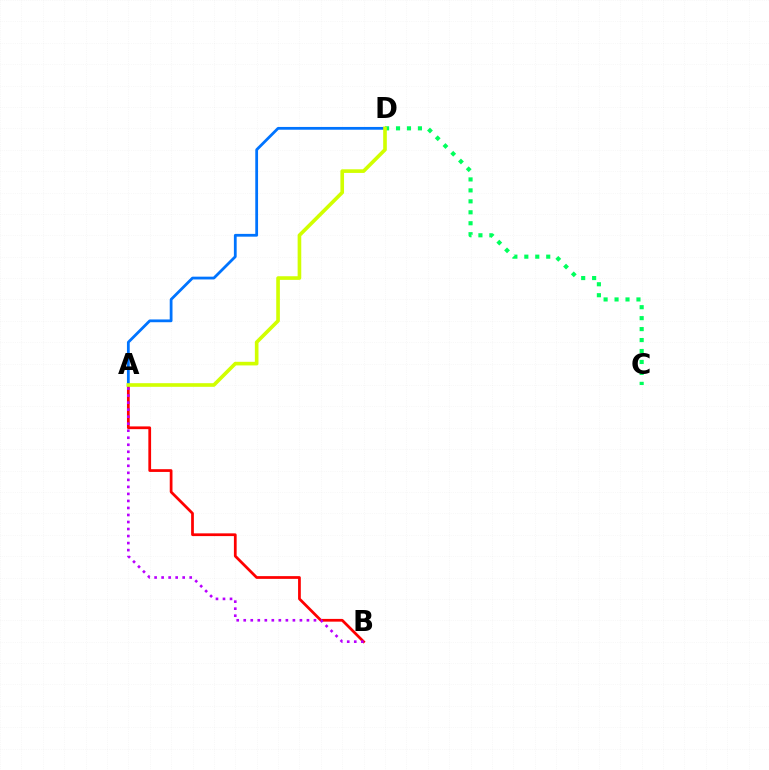{('A', 'B'): [{'color': '#ff0000', 'line_style': 'solid', 'thickness': 1.98}, {'color': '#b900ff', 'line_style': 'dotted', 'thickness': 1.91}], ('A', 'D'): [{'color': '#0074ff', 'line_style': 'solid', 'thickness': 2.0}, {'color': '#d1ff00', 'line_style': 'solid', 'thickness': 2.62}], ('C', 'D'): [{'color': '#00ff5c', 'line_style': 'dotted', 'thickness': 2.98}]}